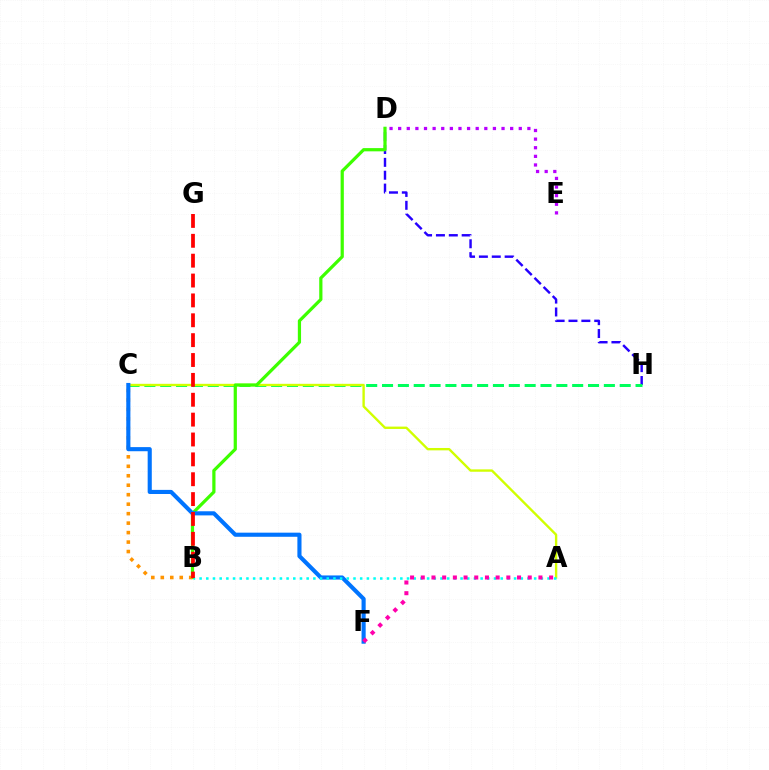{('D', 'H'): [{'color': '#2500ff', 'line_style': 'dashed', 'thickness': 1.75}], ('C', 'H'): [{'color': '#00ff5c', 'line_style': 'dashed', 'thickness': 2.15}], ('A', 'C'): [{'color': '#d1ff00', 'line_style': 'solid', 'thickness': 1.71}], ('B', 'D'): [{'color': '#3dff00', 'line_style': 'solid', 'thickness': 2.32}], ('B', 'C'): [{'color': '#ff9400', 'line_style': 'dotted', 'thickness': 2.57}], ('C', 'F'): [{'color': '#0074ff', 'line_style': 'solid', 'thickness': 2.96}], ('A', 'B'): [{'color': '#00fff6', 'line_style': 'dotted', 'thickness': 1.82}], ('A', 'F'): [{'color': '#ff00ac', 'line_style': 'dotted', 'thickness': 2.91}], ('D', 'E'): [{'color': '#b900ff', 'line_style': 'dotted', 'thickness': 2.34}], ('B', 'G'): [{'color': '#ff0000', 'line_style': 'dashed', 'thickness': 2.7}]}